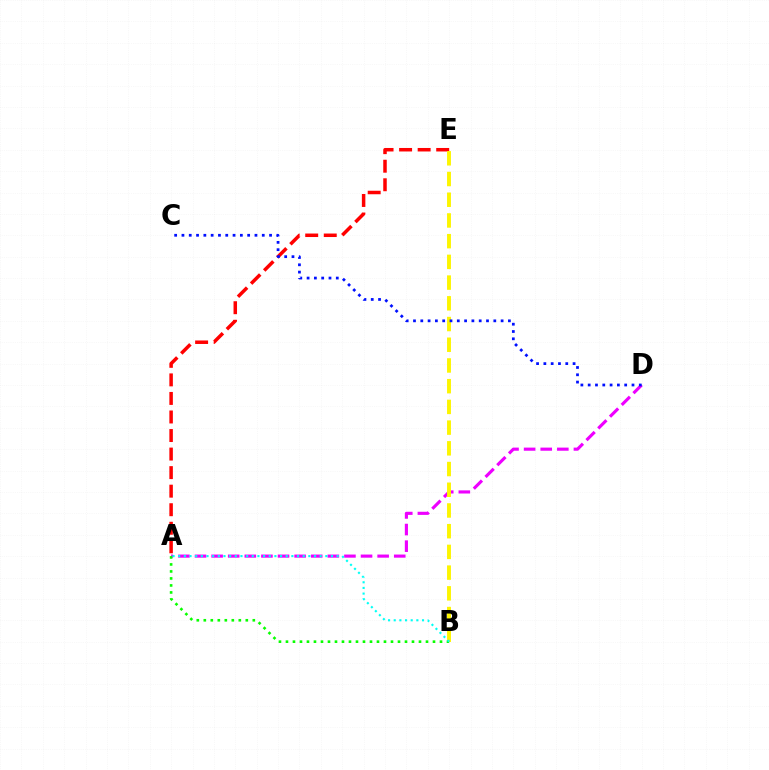{('A', 'D'): [{'color': '#ee00ff', 'line_style': 'dashed', 'thickness': 2.26}], ('A', 'E'): [{'color': '#ff0000', 'line_style': 'dashed', 'thickness': 2.52}], ('B', 'E'): [{'color': '#fcf500', 'line_style': 'dashed', 'thickness': 2.81}], ('C', 'D'): [{'color': '#0010ff', 'line_style': 'dotted', 'thickness': 1.98}], ('A', 'B'): [{'color': '#08ff00', 'line_style': 'dotted', 'thickness': 1.9}, {'color': '#00fff6', 'line_style': 'dotted', 'thickness': 1.54}]}